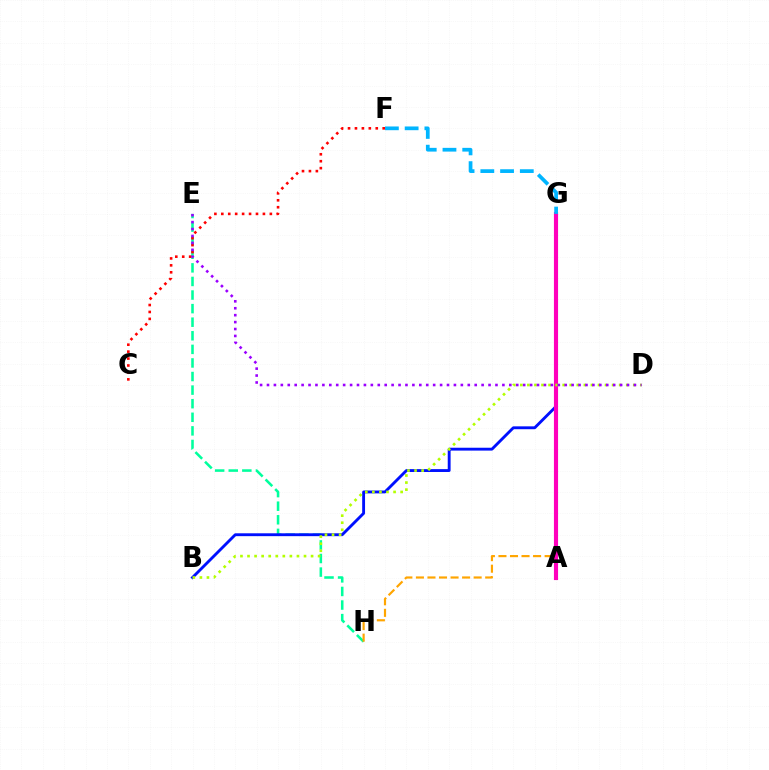{('E', 'H'): [{'color': '#00ff9d', 'line_style': 'dashed', 'thickness': 1.85}], ('A', 'G'): [{'color': '#08ff00', 'line_style': 'dashed', 'thickness': 2.85}, {'color': '#ff00bd', 'line_style': 'solid', 'thickness': 2.97}], ('C', 'F'): [{'color': '#ff0000', 'line_style': 'dotted', 'thickness': 1.88}], ('G', 'H'): [{'color': '#ffa500', 'line_style': 'dashed', 'thickness': 1.57}], ('B', 'G'): [{'color': '#0010ff', 'line_style': 'solid', 'thickness': 2.06}], ('B', 'D'): [{'color': '#b3ff00', 'line_style': 'dotted', 'thickness': 1.92}], ('D', 'E'): [{'color': '#9b00ff', 'line_style': 'dotted', 'thickness': 1.88}], ('F', 'G'): [{'color': '#00b5ff', 'line_style': 'dashed', 'thickness': 2.68}]}